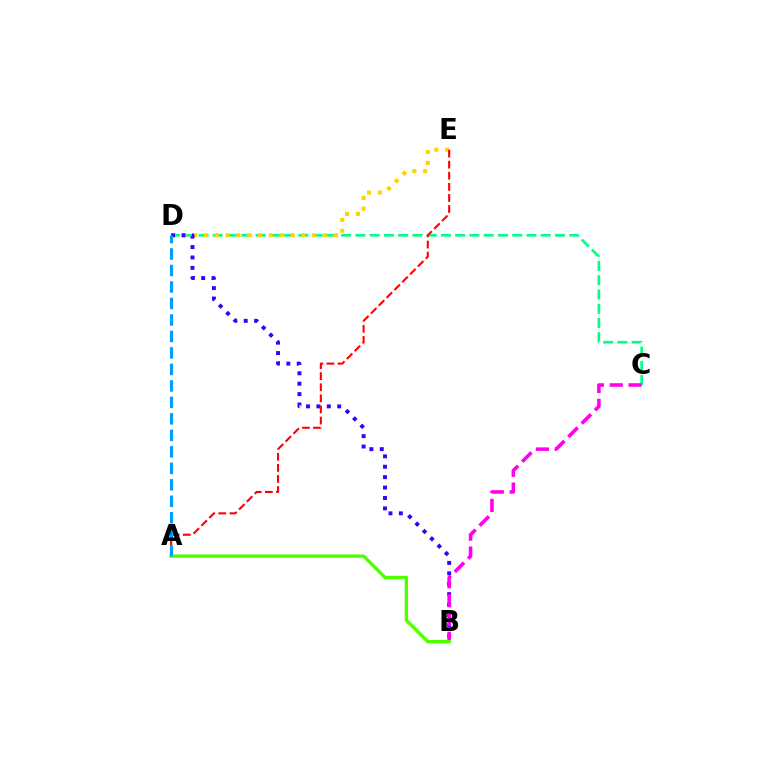{('C', 'D'): [{'color': '#00ff86', 'line_style': 'dashed', 'thickness': 1.94}], ('D', 'E'): [{'color': '#ffd500', 'line_style': 'dotted', 'thickness': 2.94}], ('B', 'D'): [{'color': '#3700ff', 'line_style': 'dotted', 'thickness': 2.83}], ('A', 'E'): [{'color': '#ff0000', 'line_style': 'dashed', 'thickness': 1.51}], ('B', 'C'): [{'color': '#ff00ed', 'line_style': 'dashed', 'thickness': 2.56}], ('A', 'B'): [{'color': '#4fff00', 'line_style': 'solid', 'thickness': 2.42}], ('A', 'D'): [{'color': '#009eff', 'line_style': 'dashed', 'thickness': 2.24}]}